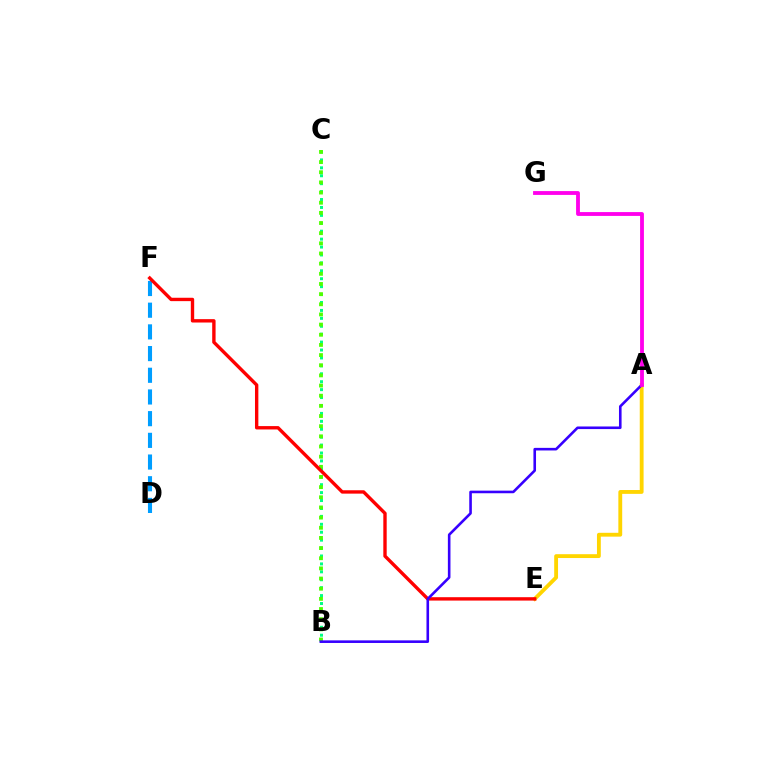{('B', 'C'): [{'color': '#00ff86', 'line_style': 'dotted', 'thickness': 2.15}, {'color': '#4fff00', 'line_style': 'dotted', 'thickness': 2.76}], ('D', 'F'): [{'color': '#009eff', 'line_style': 'dashed', 'thickness': 2.95}], ('A', 'E'): [{'color': '#ffd500', 'line_style': 'solid', 'thickness': 2.77}], ('E', 'F'): [{'color': '#ff0000', 'line_style': 'solid', 'thickness': 2.43}], ('A', 'B'): [{'color': '#3700ff', 'line_style': 'solid', 'thickness': 1.87}], ('A', 'G'): [{'color': '#ff00ed', 'line_style': 'solid', 'thickness': 2.76}]}